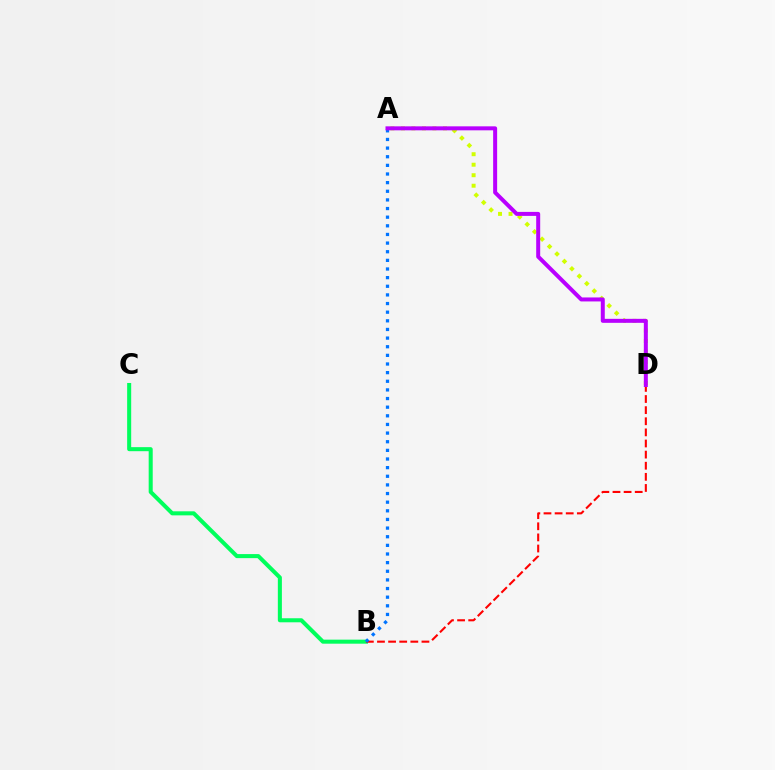{('B', 'C'): [{'color': '#00ff5c', 'line_style': 'solid', 'thickness': 2.91}], ('A', 'D'): [{'color': '#d1ff00', 'line_style': 'dotted', 'thickness': 2.85}, {'color': '#b900ff', 'line_style': 'solid', 'thickness': 2.87}], ('B', 'D'): [{'color': '#ff0000', 'line_style': 'dashed', 'thickness': 1.51}], ('A', 'B'): [{'color': '#0074ff', 'line_style': 'dotted', 'thickness': 2.35}]}